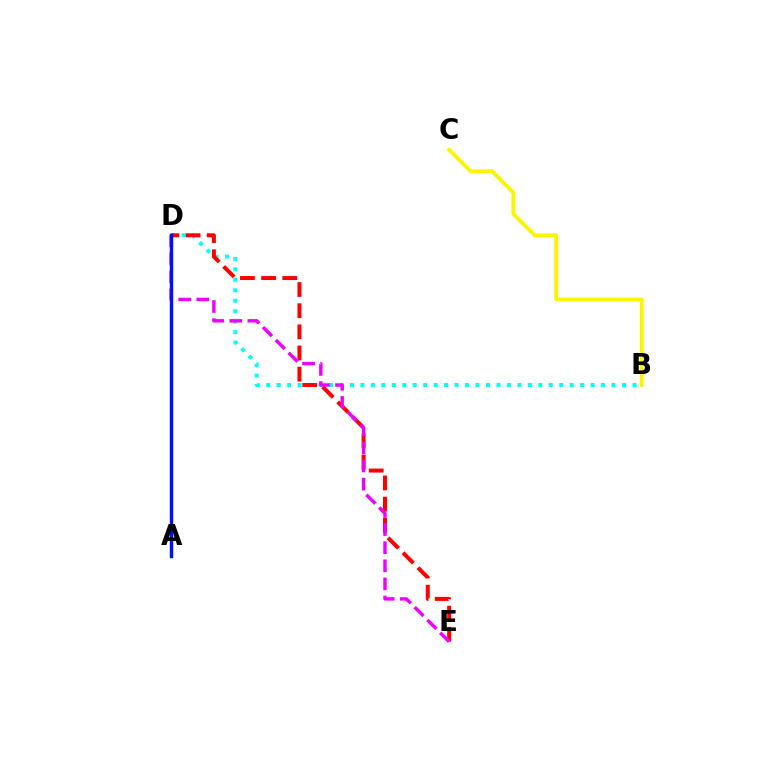{('B', 'C'): [{'color': '#fcf500', 'line_style': 'solid', 'thickness': 2.71}], ('B', 'D'): [{'color': '#00fff6', 'line_style': 'dotted', 'thickness': 2.84}], ('D', 'E'): [{'color': '#ff0000', 'line_style': 'dashed', 'thickness': 2.87}, {'color': '#ee00ff', 'line_style': 'dashed', 'thickness': 2.46}], ('A', 'D'): [{'color': '#08ff00', 'line_style': 'solid', 'thickness': 2.19}, {'color': '#0010ff', 'line_style': 'solid', 'thickness': 2.46}]}